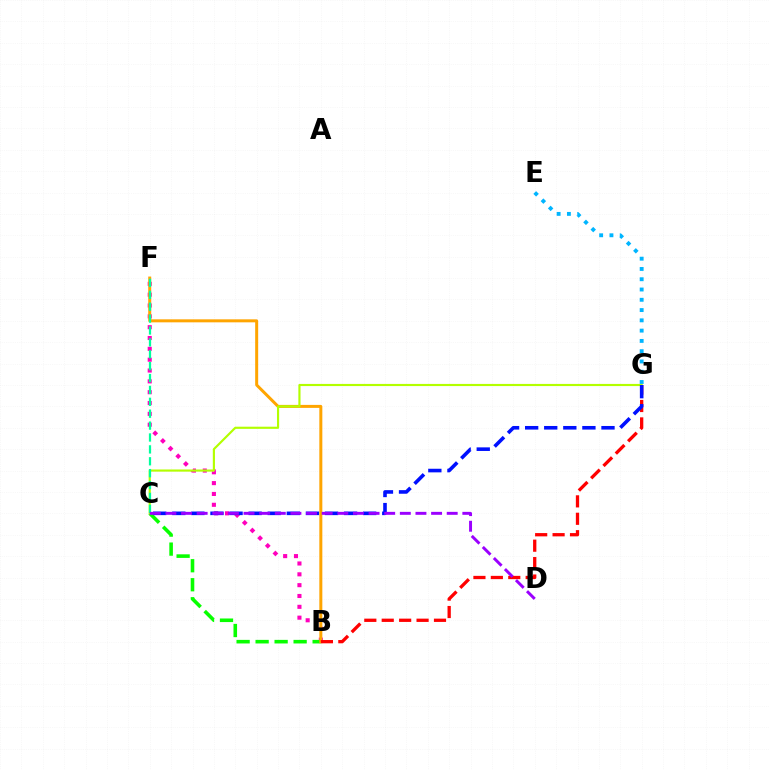{('E', 'G'): [{'color': '#00b5ff', 'line_style': 'dotted', 'thickness': 2.79}], ('B', 'F'): [{'color': '#ff00bd', 'line_style': 'dotted', 'thickness': 2.94}, {'color': '#ffa500', 'line_style': 'solid', 'thickness': 2.16}], ('B', 'C'): [{'color': '#08ff00', 'line_style': 'dashed', 'thickness': 2.58}], ('C', 'G'): [{'color': '#b3ff00', 'line_style': 'solid', 'thickness': 1.55}, {'color': '#0010ff', 'line_style': 'dashed', 'thickness': 2.59}], ('B', 'G'): [{'color': '#ff0000', 'line_style': 'dashed', 'thickness': 2.37}], ('C', 'F'): [{'color': '#00ff9d', 'line_style': 'dashed', 'thickness': 1.62}], ('C', 'D'): [{'color': '#9b00ff', 'line_style': 'dashed', 'thickness': 2.12}]}